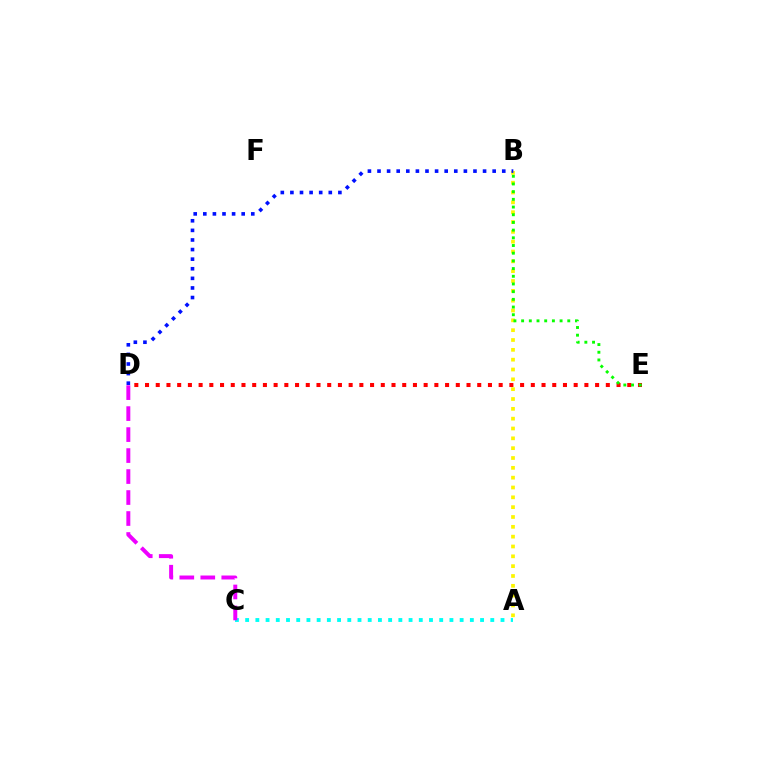{('D', 'E'): [{'color': '#ff0000', 'line_style': 'dotted', 'thickness': 2.91}], ('A', 'C'): [{'color': '#00fff6', 'line_style': 'dotted', 'thickness': 2.78}], ('C', 'D'): [{'color': '#ee00ff', 'line_style': 'dashed', 'thickness': 2.85}], ('A', 'B'): [{'color': '#fcf500', 'line_style': 'dotted', 'thickness': 2.67}], ('B', 'E'): [{'color': '#08ff00', 'line_style': 'dotted', 'thickness': 2.09}], ('B', 'D'): [{'color': '#0010ff', 'line_style': 'dotted', 'thickness': 2.61}]}